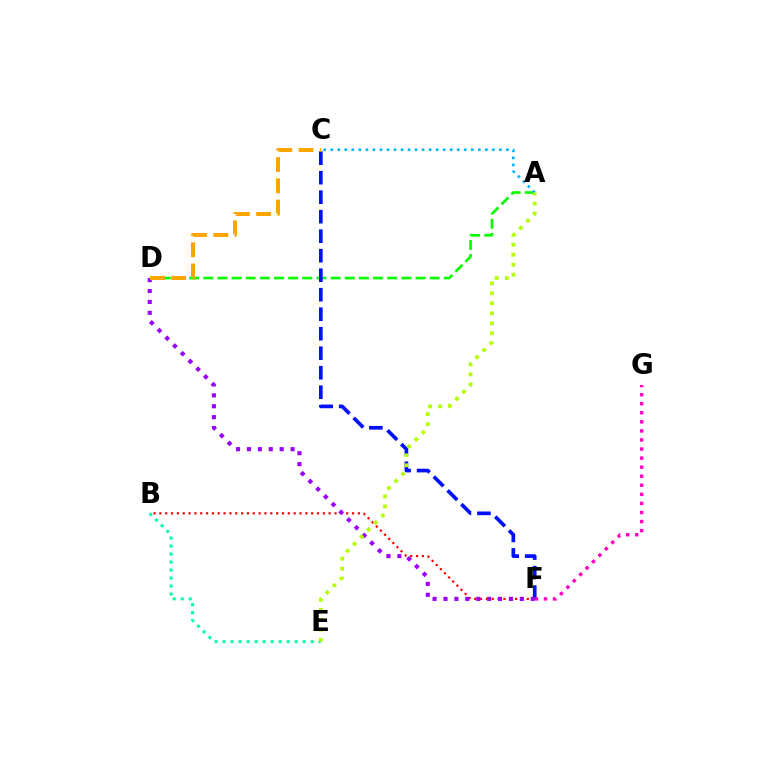{('B', 'F'): [{'color': '#ff0000', 'line_style': 'dotted', 'thickness': 1.59}], ('A', 'D'): [{'color': '#08ff00', 'line_style': 'dashed', 'thickness': 1.92}], ('C', 'F'): [{'color': '#0010ff', 'line_style': 'dashed', 'thickness': 2.65}], ('F', 'G'): [{'color': '#ff00bd', 'line_style': 'dotted', 'thickness': 2.46}], ('B', 'E'): [{'color': '#00ff9d', 'line_style': 'dotted', 'thickness': 2.17}], ('A', 'C'): [{'color': '#00b5ff', 'line_style': 'dotted', 'thickness': 1.91}], ('D', 'F'): [{'color': '#9b00ff', 'line_style': 'dotted', 'thickness': 2.96}], ('C', 'D'): [{'color': '#ffa500', 'line_style': 'dashed', 'thickness': 2.89}], ('A', 'E'): [{'color': '#b3ff00', 'line_style': 'dotted', 'thickness': 2.72}]}